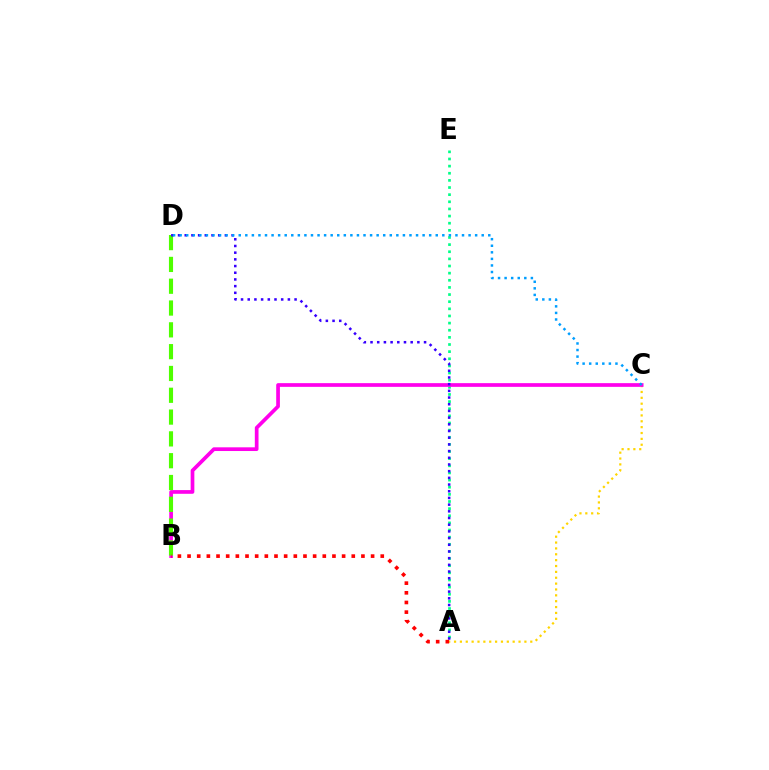{('A', 'E'): [{'color': '#00ff86', 'line_style': 'dotted', 'thickness': 1.94}], ('A', 'C'): [{'color': '#ffd500', 'line_style': 'dotted', 'thickness': 1.59}], ('B', 'C'): [{'color': '#ff00ed', 'line_style': 'solid', 'thickness': 2.67}], ('B', 'D'): [{'color': '#4fff00', 'line_style': 'dashed', 'thickness': 2.96}], ('A', 'D'): [{'color': '#3700ff', 'line_style': 'dotted', 'thickness': 1.82}], ('C', 'D'): [{'color': '#009eff', 'line_style': 'dotted', 'thickness': 1.78}], ('A', 'B'): [{'color': '#ff0000', 'line_style': 'dotted', 'thickness': 2.62}]}